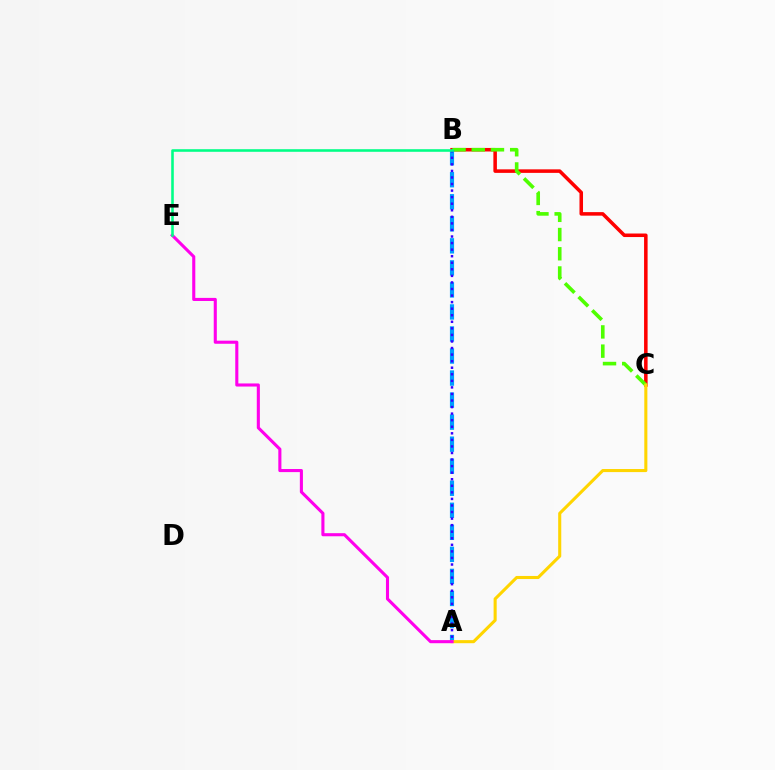{('B', 'C'): [{'color': '#ff0000', 'line_style': 'solid', 'thickness': 2.55}, {'color': '#4fff00', 'line_style': 'dashed', 'thickness': 2.61}], ('A', 'B'): [{'color': '#009eff', 'line_style': 'dashed', 'thickness': 2.99}, {'color': '#3700ff', 'line_style': 'dotted', 'thickness': 1.78}], ('A', 'C'): [{'color': '#ffd500', 'line_style': 'solid', 'thickness': 2.21}], ('A', 'E'): [{'color': '#ff00ed', 'line_style': 'solid', 'thickness': 2.22}], ('B', 'E'): [{'color': '#00ff86', 'line_style': 'solid', 'thickness': 1.86}]}